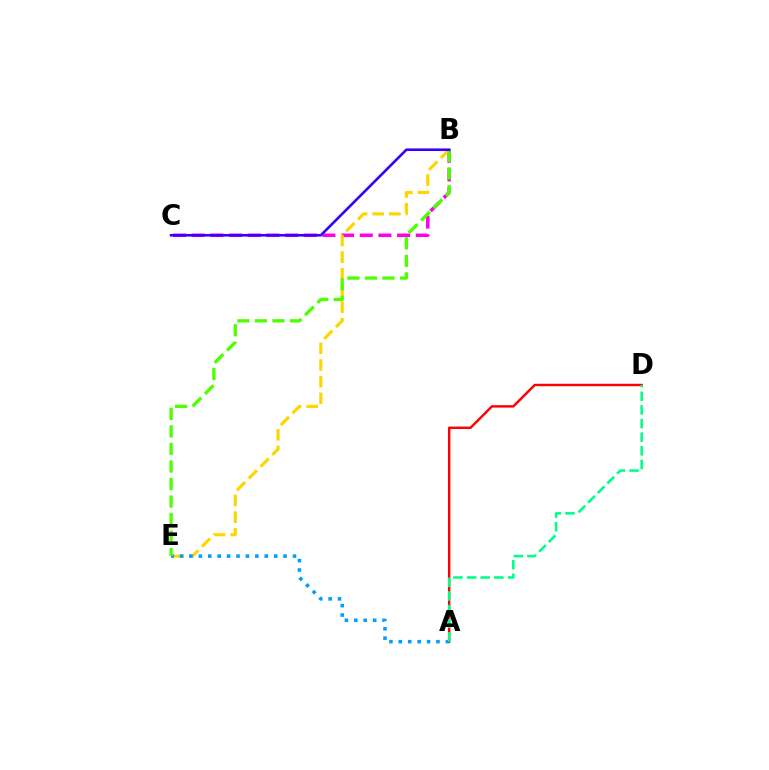{('B', 'C'): [{'color': '#ff00ed', 'line_style': 'dashed', 'thickness': 2.54}, {'color': '#3700ff', 'line_style': 'solid', 'thickness': 1.88}], ('B', 'E'): [{'color': '#ffd500', 'line_style': 'dashed', 'thickness': 2.27}, {'color': '#4fff00', 'line_style': 'dashed', 'thickness': 2.38}], ('A', 'D'): [{'color': '#ff0000', 'line_style': 'solid', 'thickness': 1.75}, {'color': '#00ff86', 'line_style': 'dashed', 'thickness': 1.85}], ('A', 'E'): [{'color': '#009eff', 'line_style': 'dotted', 'thickness': 2.56}]}